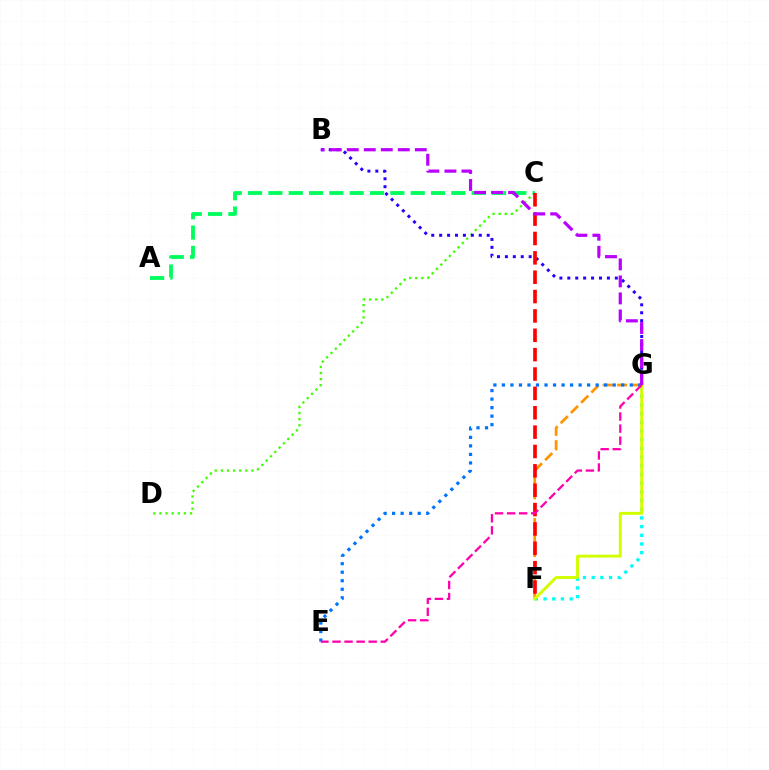{('F', 'G'): [{'color': '#00fff6', 'line_style': 'dotted', 'thickness': 2.36}, {'color': '#ff9400', 'line_style': 'dashed', 'thickness': 1.96}, {'color': '#d1ff00', 'line_style': 'solid', 'thickness': 2.1}], ('E', 'G'): [{'color': '#0074ff', 'line_style': 'dotted', 'thickness': 2.32}, {'color': '#ff00ac', 'line_style': 'dashed', 'thickness': 1.64}], ('C', 'D'): [{'color': '#3dff00', 'line_style': 'dotted', 'thickness': 1.66}], ('B', 'G'): [{'color': '#2500ff', 'line_style': 'dotted', 'thickness': 2.15}, {'color': '#b900ff', 'line_style': 'dashed', 'thickness': 2.31}], ('A', 'C'): [{'color': '#00ff5c', 'line_style': 'dashed', 'thickness': 2.76}], ('C', 'F'): [{'color': '#ff0000', 'line_style': 'dashed', 'thickness': 2.63}]}